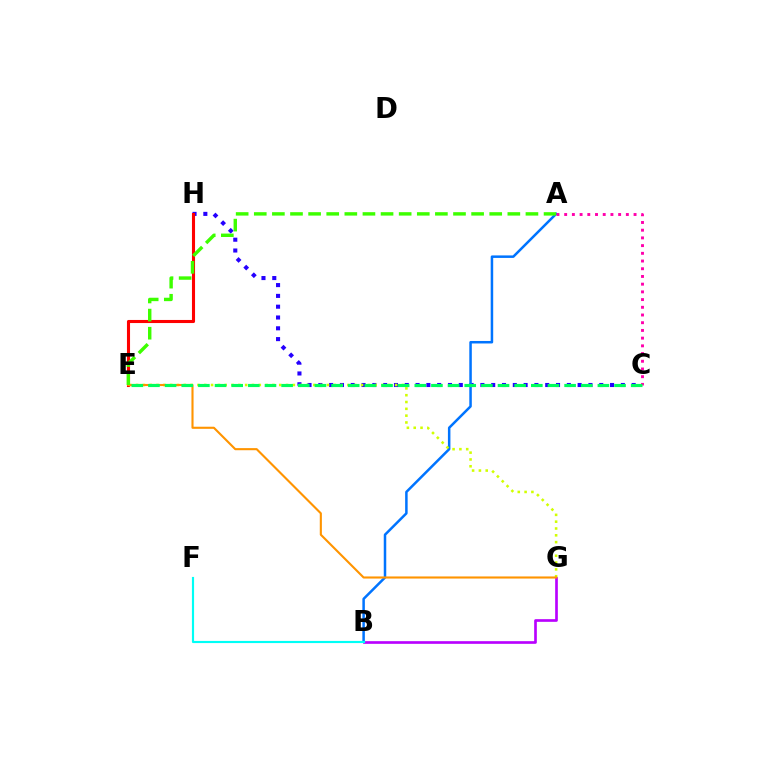{('C', 'H'): [{'color': '#2500ff', 'line_style': 'dotted', 'thickness': 2.94}], ('A', 'B'): [{'color': '#0074ff', 'line_style': 'solid', 'thickness': 1.8}], ('E', 'H'): [{'color': '#ff0000', 'line_style': 'solid', 'thickness': 2.22}], ('E', 'G'): [{'color': '#d1ff00', 'line_style': 'dotted', 'thickness': 1.85}, {'color': '#ff9400', 'line_style': 'solid', 'thickness': 1.52}], ('B', 'G'): [{'color': '#b900ff', 'line_style': 'solid', 'thickness': 1.92}], ('A', 'C'): [{'color': '#ff00ac', 'line_style': 'dotted', 'thickness': 2.09}], ('C', 'E'): [{'color': '#00ff5c', 'line_style': 'dashed', 'thickness': 2.26}], ('A', 'E'): [{'color': '#3dff00', 'line_style': 'dashed', 'thickness': 2.46}], ('B', 'F'): [{'color': '#00fff6', 'line_style': 'solid', 'thickness': 1.55}]}